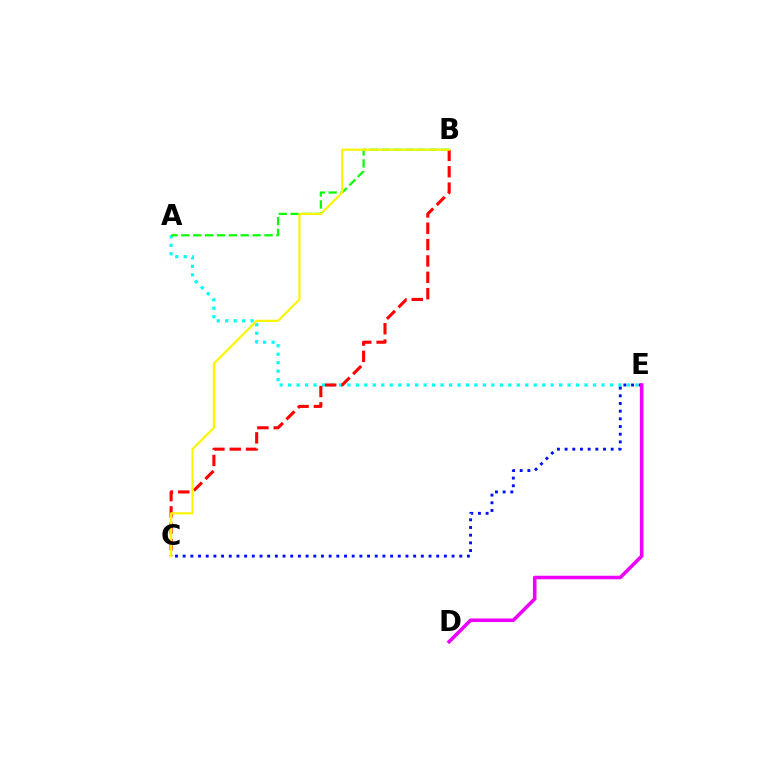{('A', 'E'): [{'color': '#00fff6', 'line_style': 'dotted', 'thickness': 2.3}], ('A', 'B'): [{'color': '#08ff00', 'line_style': 'dashed', 'thickness': 1.61}], ('C', 'E'): [{'color': '#0010ff', 'line_style': 'dotted', 'thickness': 2.09}], ('B', 'C'): [{'color': '#ff0000', 'line_style': 'dashed', 'thickness': 2.22}, {'color': '#fcf500', 'line_style': 'solid', 'thickness': 1.57}], ('D', 'E'): [{'color': '#ee00ff', 'line_style': 'solid', 'thickness': 2.56}]}